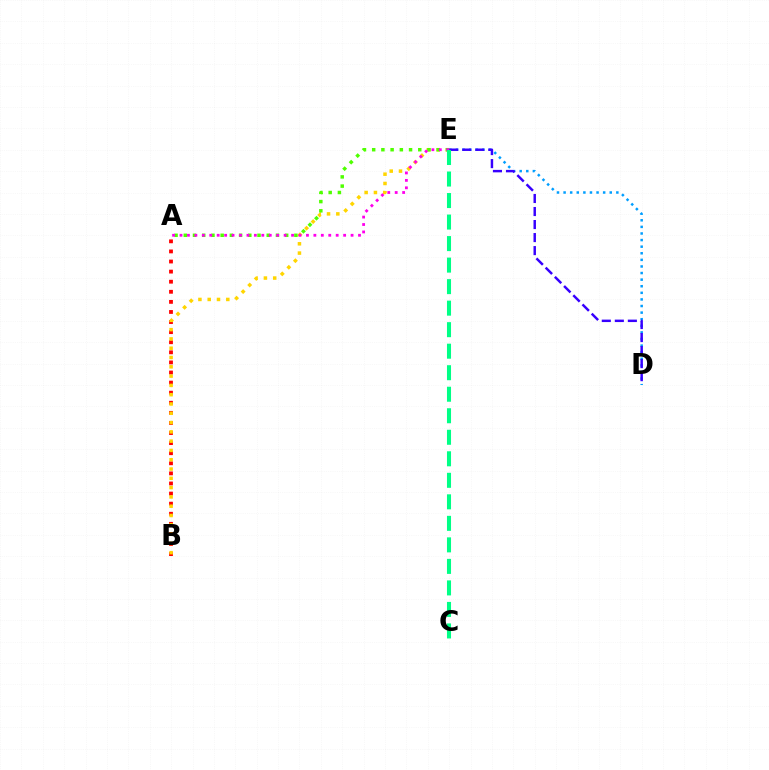{('A', 'B'): [{'color': '#ff0000', 'line_style': 'dotted', 'thickness': 2.74}], ('B', 'E'): [{'color': '#ffd500', 'line_style': 'dotted', 'thickness': 2.53}], ('D', 'E'): [{'color': '#009eff', 'line_style': 'dotted', 'thickness': 1.79}, {'color': '#3700ff', 'line_style': 'dashed', 'thickness': 1.77}], ('A', 'E'): [{'color': '#4fff00', 'line_style': 'dotted', 'thickness': 2.5}, {'color': '#ff00ed', 'line_style': 'dotted', 'thickness': 2.02}], ('C', 'E'): [{'color': '#00ff86', 'line_style': 'dashed', 'thickness': 2.92}]}